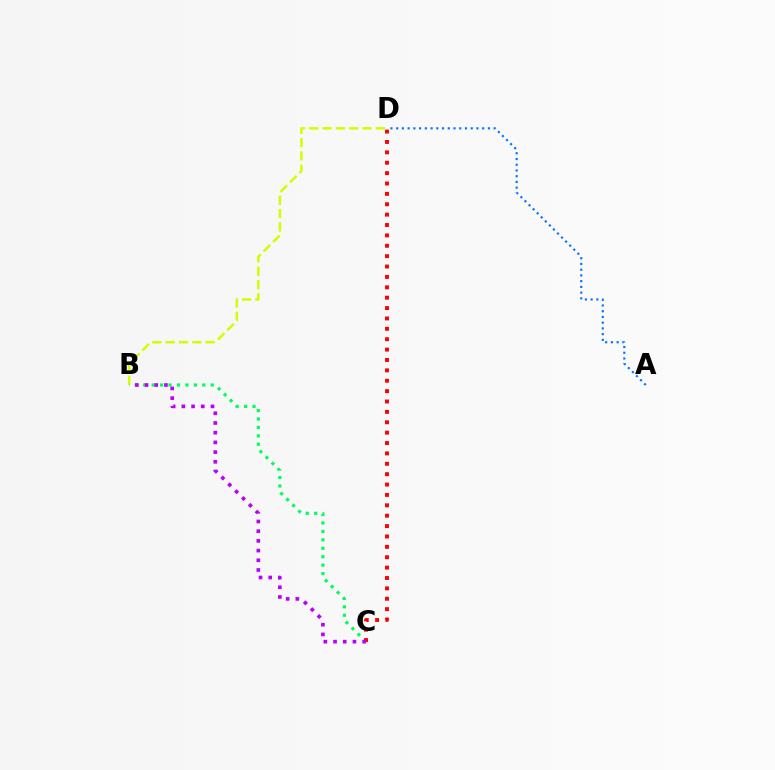{('B', 'D'): [{'color': '#d1ff00', 'line_style': 'dashed', 'thickness': 1.81}], ('B', 'C'): [{'color': '#00ff5c', 'line_style': 'dotted', 'thickness': 2.29}, {'color': '#b900ff', 'line_style': 'dotted', 'thickness': 2.64}], ('C', 'D'): [{'color': '#ff0000', 'line_style': 'dotted', 'thickness': 2.82}], ('A', 'D'): [{'color': '#0074ff', 'line_style': 'dotted', 'thickness': 1.56}]}